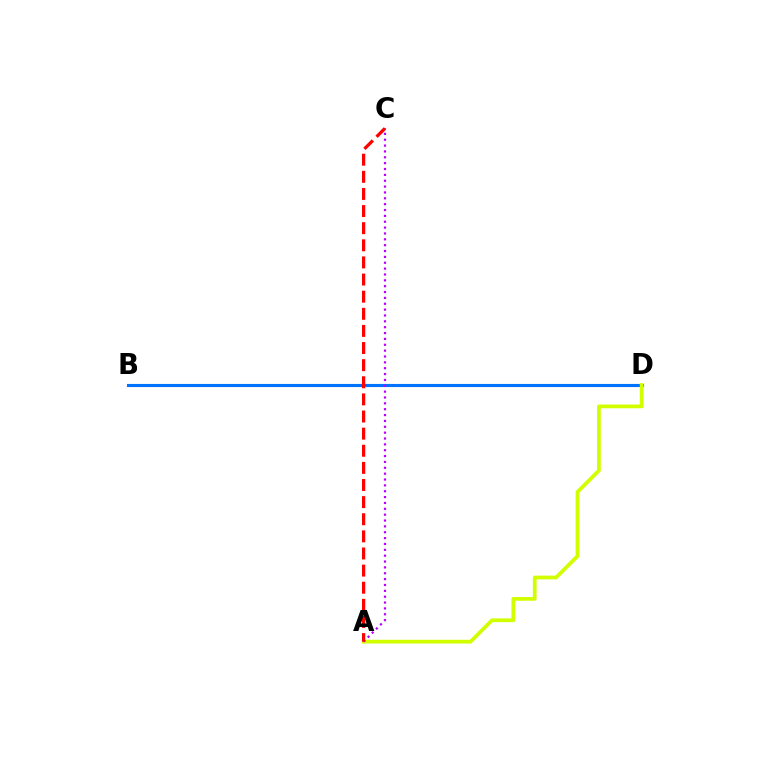{('B', 'D'): [{'color': '#00ff5c', 'line_style': 'dotted', 'thickness': 2.03}, {'color': '#0074ff', 'line_style': 'solid', 'thickness': 2.25}], ('A', 'D'): [{'color': '#d1ff00', 'line_style': 'solid', 'thickness': 2.7}], ('A', 'C'): [{'color': '#b900ff', 'line_style': 'dotted', 'thickness': 1.59}, {'color': '#ff0000', 'line_style': 'dashed', 'thickness': 2.33}]}